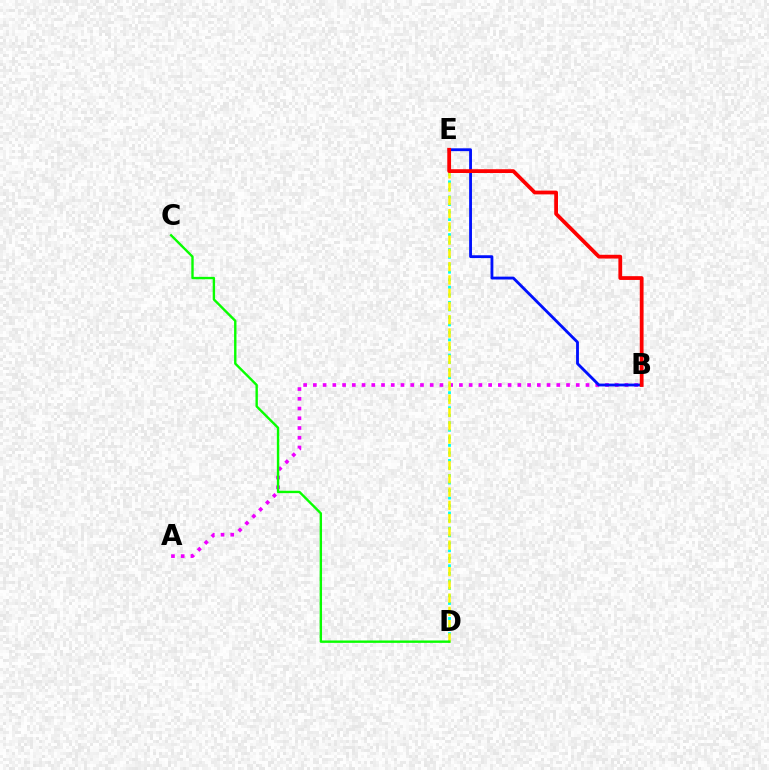{('A', 'B'): [{'color': '#ee00ff', 'line_style': 'dotted', 'thickness': 2.65}], ('D', 'E'): [{'color': '#00fff6', 'line_style': 'dotted', 'thickness': 2.05}, {'color': '#fcf500', 'line_style': 'dashed', 'thickness': 1.8}], ('B', 'E'): [{'color': '#0010ff', 'line_style': 'solid', 'thickness': 2.04}, {'color': '#ff0000', 'line_style': 'solid', 'thickness': 2.72}], ('C', 'D'): [{'color': '#08ff00', 'line_style': 'solid', 'thickness': 1.72}]}